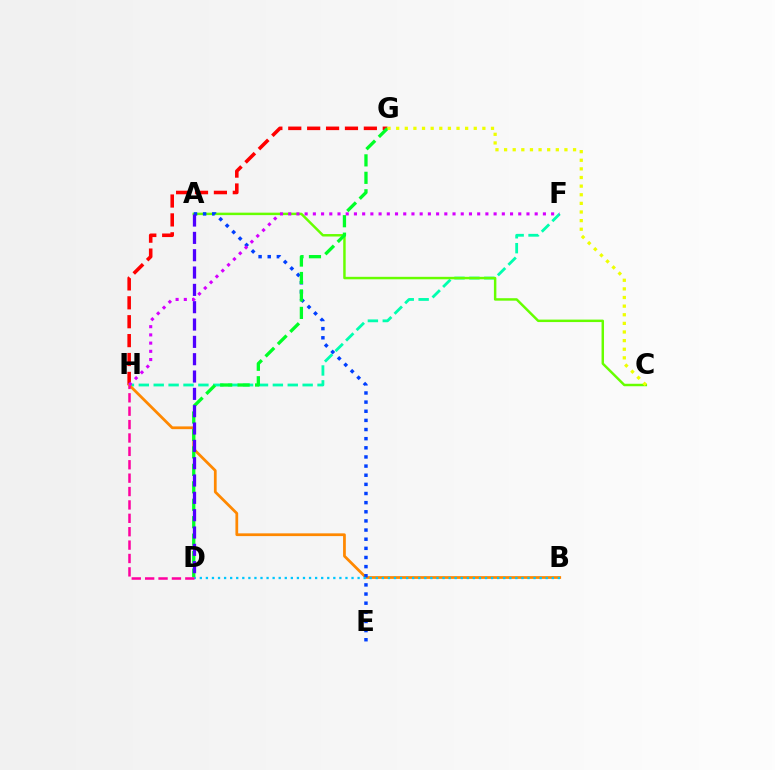{('F', 'H'): [{'color': '#00ffaf', 'line_style': 'dashed', 'thickness': 2.02}, {'color': '#d600ff', 'line_style': 'dotted', 'thickness': 2.23}], ('A', 'C'): [{'color': '#66ff00', 'line_style': 'solid', 'thickness': 1.77}], ('G', 'H'): [{'color': '#ff0000', 'line_style': 'dashed', 'thickness': 2.57}], ('B', 'H'): [{'color': '#ff8800', 'line_style': 'solid', 'thickness': 1.98}], ('A', 'E'): [{'color': '#003fff', 'line_style': 'dotted', 'thickness': 2.48}], ('D', 'G'): [{'color': '#00ff27', 'line_style': 'dashed', 'thickness': 2.37}], ('C', 'G'): [{'color': '#eeff00', 'line_style': 'dotted', 'thickness': 2.34}], ('B', 'D'): [{'color': '#00c7ff', 'line_style': 'dotted', 'thickness': 1.65}], ('D', 'H'): [{'color': '#ff00a0', 'line_style': 'dashed', 'thickness': 1.82}], ('A', 'D'): [{'color': '#4f00ff', 'line_style': 'dashed', 'thickness': 2.35}]}